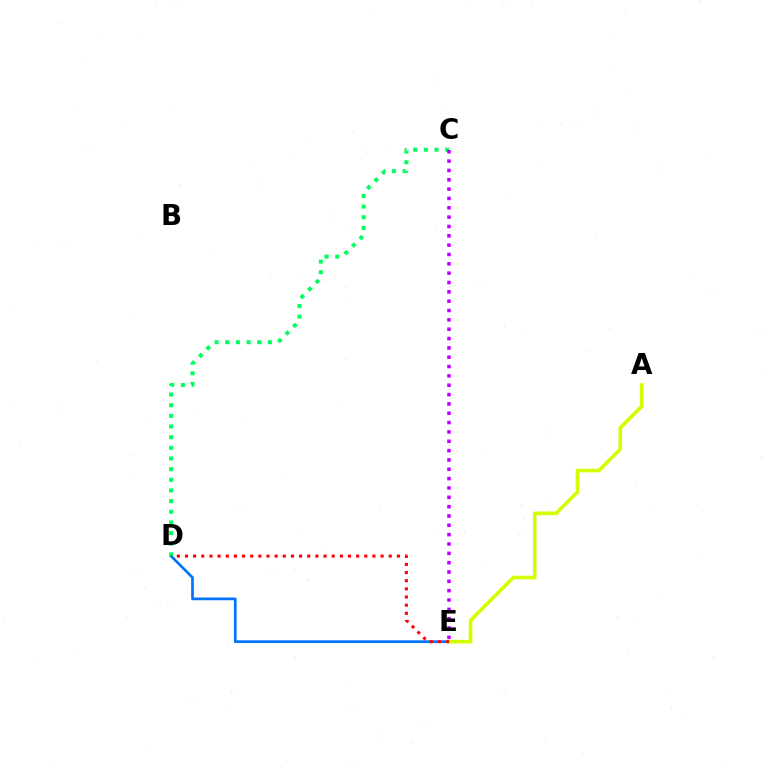{('D', 'E'): [{'color': '#0074ff', 'line_style': 'solid', 'thickness': 1.95}, {'color': '#ff0000', 'line_style': 'dotted', 'thickness': 2.21}], ('C', 'D'): [{'color': '#00ff5c', 'line_style': 'dotted', 'thickness': 2.9}], ('A', 'E'): [{'color': '#d1ff00', 'line_style': 'solid', 'thickness': 2.63}], ('C', 'E'): [{'color': '#b900ff', 'line_style': 'dotted', 'thickness': 2.54}]}